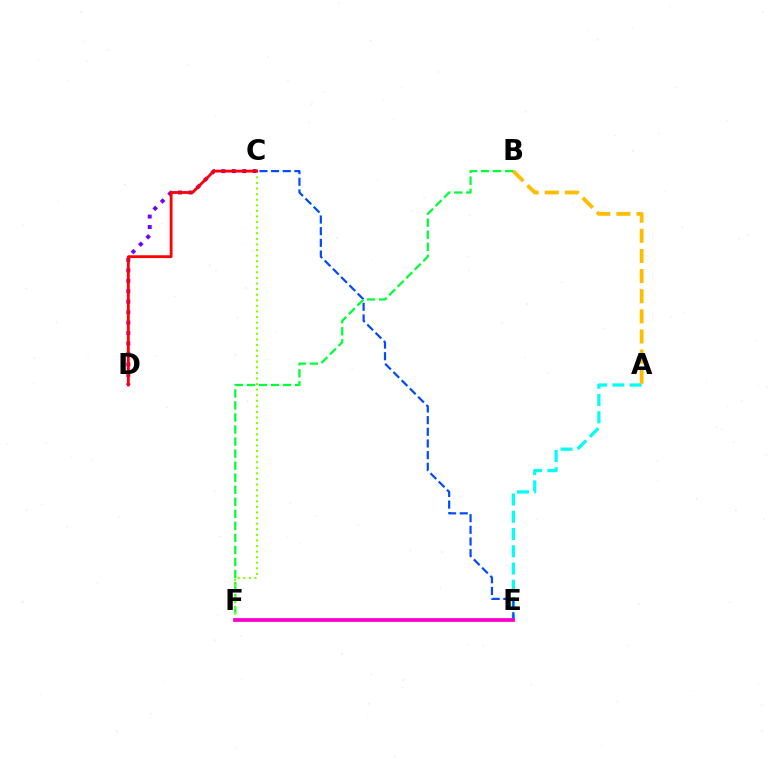{('A', 'E'): [{'color': '#00fff6', 'line_style': 'dashed', 'thickness': 2.34}], ('C', 'E'): [{'color': '#004bff', 'line_style': 'dashed', 'thickness': 1.58}], ('C', 'D'): [{'color': '#7200ff', 'line_style': 'dotted', 'thickness': 2.84}, {'color': '#ff0000', 'line_style': 'solid', 'thickness': 2.04}], ('A', 'B'): [{'color': '#ffbd00', 'line_style': 'dashed', 'thickness': 2.73}], ('B', 'F'): [{'color': '#00ff39', 'line_style': 'dashed', 'thickness': 1.64}], ('C', 'F'): [{'color': '#84ff00', 'line_style': 'dotted', 'thickness': 1.52}], ('E', 'F'): [{'color': '#ff00cf', 'line_style': 'solid', 'thickness': 2.71}]}